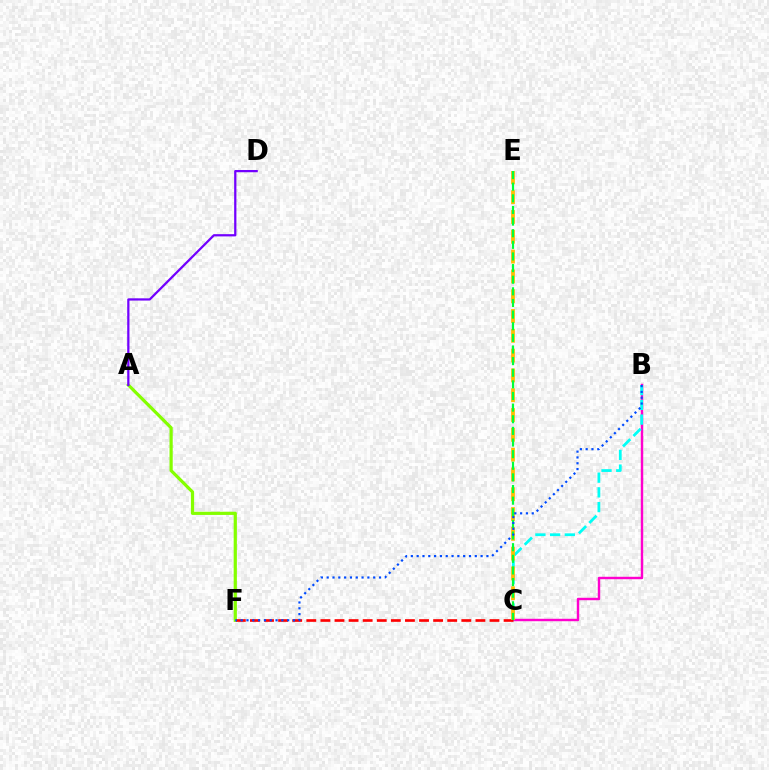{('A', 'F'): [{'color': '#84ff00', 'line_style': 'solid', 'thickness': 2.31}], ('B', 'C'): [{'color': '#ff00cf', 'line_style': 'solid', 'thickness': 1.75}, {'color': '#00fff6', 'line_style': 'dashed', 'thickness': 2.0}], ('C', 'F'): [{'color': '#ff0000', 'line_style': 'dashed', 'thickness': 1.91}], ('C', 'E'): [{'color': '#ffbd00', 'line_style': 'dashed', 'thickness': 2.69}, {'color': '#00ff39', 'line_style': 'dashed', 'thickness': 1.58}], ('B', 'F'): [{'color': '#004bff', 'line_style': 'dotted', 'thickness': 1.58}], ('A', 'D'): [{'color': '#7200ff', 'line_style': 'solid', 'thickness': 1.62}]}